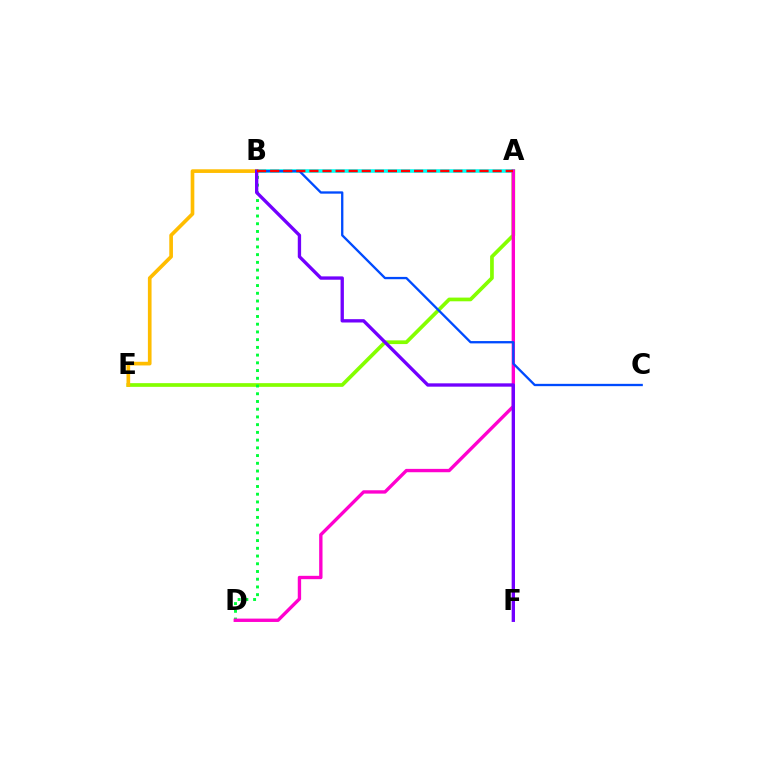{('A', 'E'): [{'color': '#84ff00', 'line_style': 'solid', 'thickness': 2.67}], ('A', 'B'): [{'color': '#00fff6', 'line_style': 'solid', 'thickness': 2.58}, {'color': '#ff0000', 'line_style': 'dashed', 'thickness': 1.78}], ('B', 'D'): [{'color': '#00ff39', 'line_style': 'dotted', 'thickness': 2.1}], ('A', 'D'): [{'color': '#ff00cf', 'line_style': 'solid', 'thickness': 2.42}], ('B', 'C'): [{'color': '#004bff', 'line_style': 'solid', 'thickness': 1.67}], ('B', 'E'): [{'color': '#ffbd00', 'line_style': 'solid', 'thickness': 2.64}], ('B', 'F'): [{'color': '#7200ff', 'line_style': 'solid', 'thickness': 2.4}]}